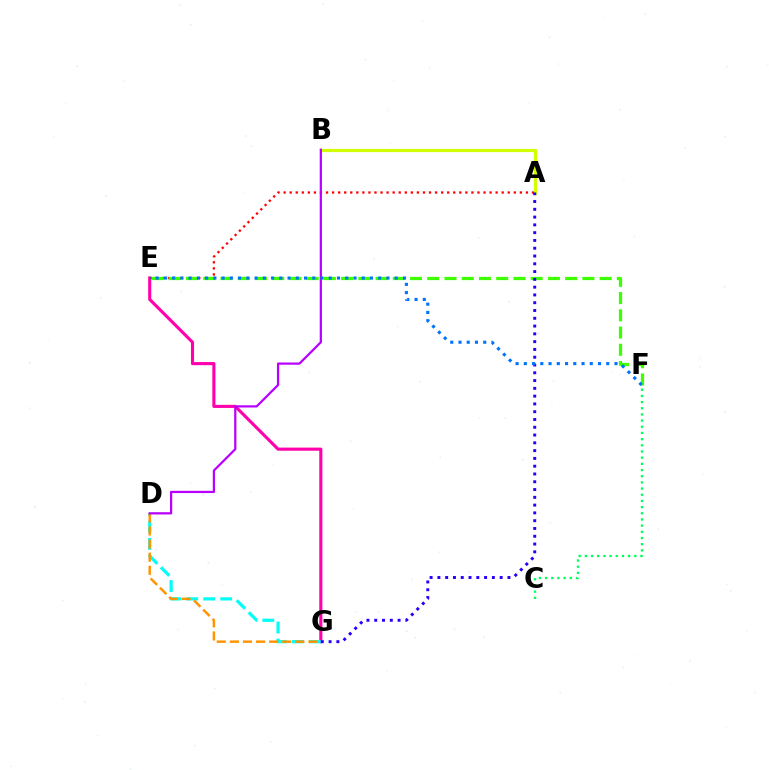{('E', 'G'): [{'color': '#ff00ac', 'line_style': 'solid', 'thickness': 2.24}], ('C', 'F'): [{'color': '#00ff5c', 'line_style': 'dotted', 'thickness': 1.68}], ('D', 'G'): [{'color': '#00fff6', 'line_style': 'dashed', 'thickness': 2.31}, {'color': '#ff9400', 'line_style': 'dashed', 'thickness': 1.78}], ('A', 'E'): [{'color': '#ff0000', 'line_style': 'dotted', 'thickness': 1.65}], ('A', 'B'): [{'color': '#d1ff00', 'line_style': 'solid', 'thickness': 2.31}], ('E', 'F'): [{'color': '#3dff00', 'line_style': 'dashed', 'thickness': 2.34}, {'color': '#0074ff', 'line_style': 'dotted', 'thickness': 2.24}], ('A', 'G'): [{'color': '#2500ff', 'line_style': 'dotted', 'thickness': 2.12}], ('B', 'D'): [{'color': '#b900ff', 'line_style': 'solid', 'thickness': 1.61}]}